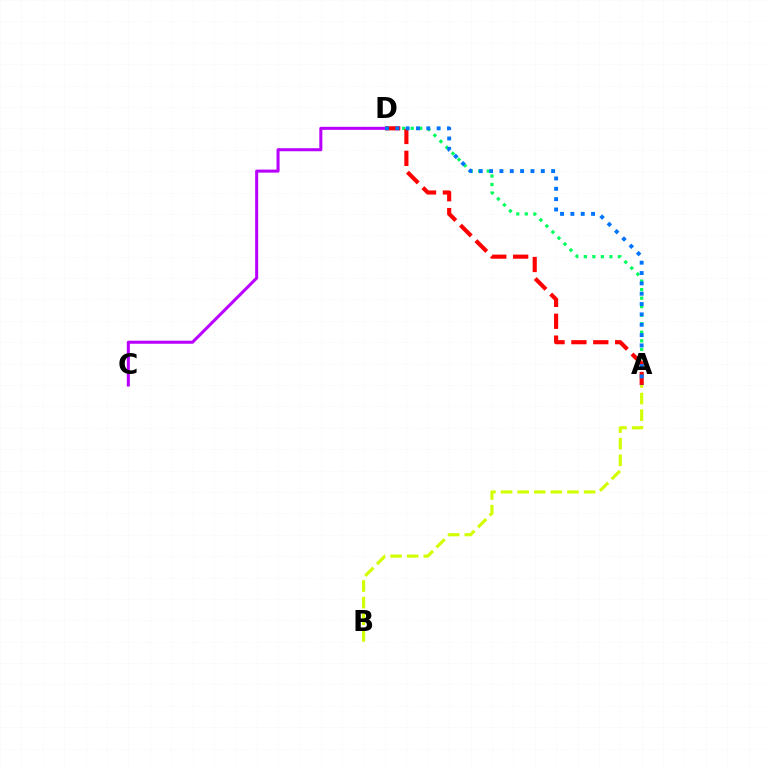{('C', 'D'): [{'color': '#b900ff', 'line_style': 'solid', 'thickness': 2.19}], ('A', 'B'): [{'color': '#d1ff00', 'line_style': 'dashed', 'thickness': 2.26}], ('A', 'D'): [{'color': '#00ff5c', 'line_style': 'dotted', 'thickness': 2.32}, {'color': '#ff0000', 'line_style': 'dashed', 'thickness': 2.97}, {'color': '#0074ff', 'line_style': 'dotted', 'thickness': 2.81}]}